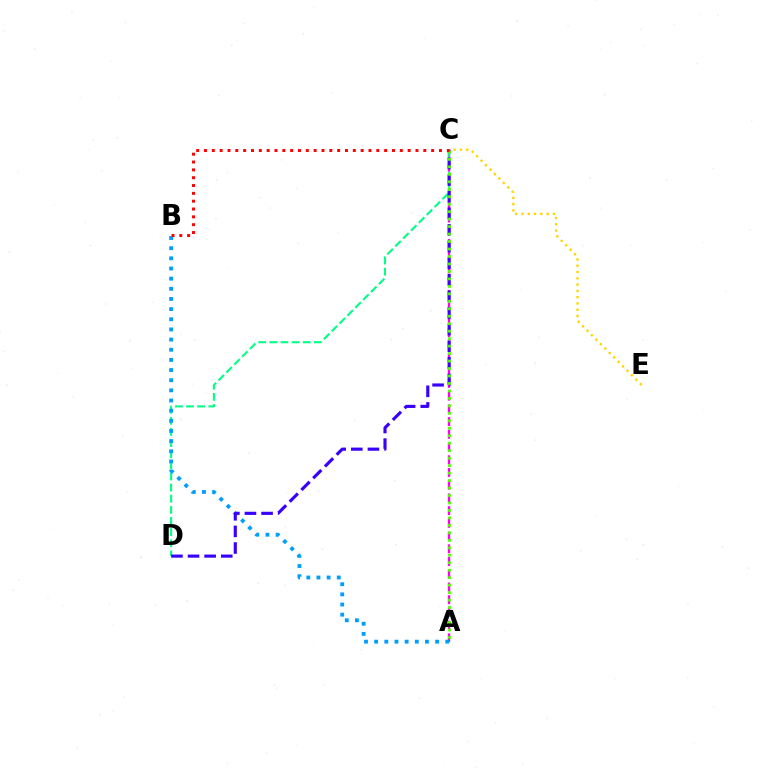{('A', 'C'): [{'color': '#ff00ed', 'line_style': 'dashed', 'thickness': 1.73}, {'color': '#4fff00', 'line_style': 'dotted', 'thickness': 2.03}], ('C', 'D'): [{'color': '#00ff86', 'line_style': 'dashed', 'thickness': 1.51}, {'color': '#3700ff', 'line_style': 'dashed', 'thickness': 2.26}], ('C', 'E'): [{'color': '#ffd500', 'line_style': 'dotted', 'thickness': 1.71}], ('A', 'B'): [{'color': '#009eff', 'line_style': 'dotted', 'thickness': 2.76}], ('B', 'C'): [{'color': '#ff0000', 'line_style': 'dotted', 'thickness': 2.13}]}